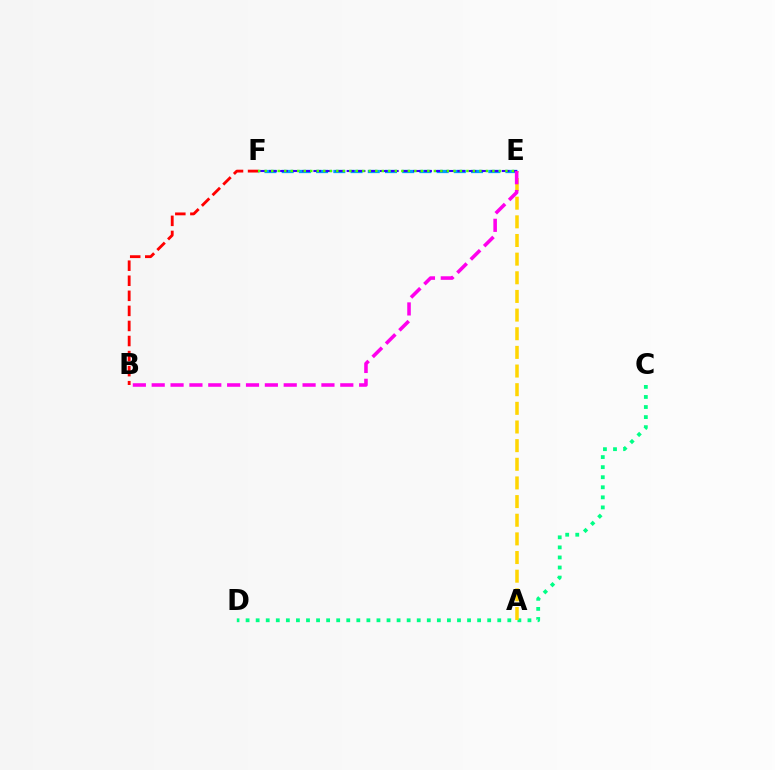{('C', 'D'): [{'color': '#00ff86', 'line_style': 'dotted', 'thickness': 2.74}], ('B', 'F'): [{'color': '#ff0000', 'line_style': 'dashed', 'thickness': 2.05}], ('E', 'F'): [{'color': '#009eff', 'line_style': 'dashed', 'thickness': 2.34}, {'color': '#3700ff', 'line_style': 'dashed', 'thickness': 1.5}, {'color': '#4fff00', 'line_style': 'dotted', 'thickness': 1.77}], ('A', 'E'): [{'color': '#ffd500', 'line_style': 'dashed', 'thickness': 2.53}], ('B', 'E'): [{'color': '#ff00ed', 'line_style': 'dashed', 'thickness': 2.56}]}